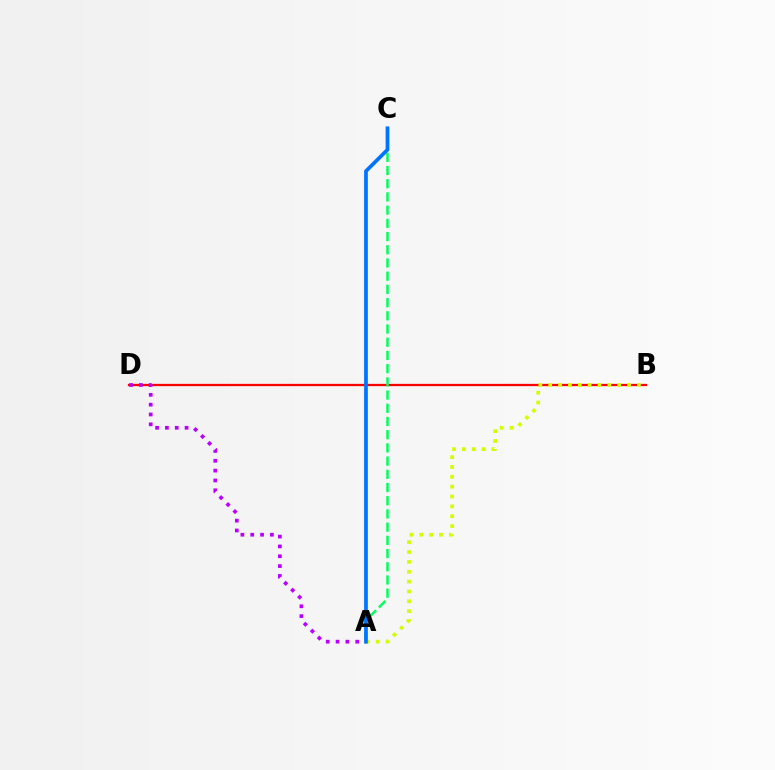{('B', 'D'): [{'color': '#ff0000', 'line_style': 'solid', 'thickness': 1.64}], ('A', 'C'): [{'color': '#00ff5c', 'line_style': 'dashed', 'thickness': 1.79}, {'color': '#0074ff', 'line_style': 'solid', 'thickness': 2.68}], ('A', 'D'): [{'color': '#b900ff', 'line_style': 'dotted', 'thickness': 2.67}], ('A', 'B'): [{'color': '#d1ff00', 'line_style': 'dotted', 'thickness': 2.68}]}